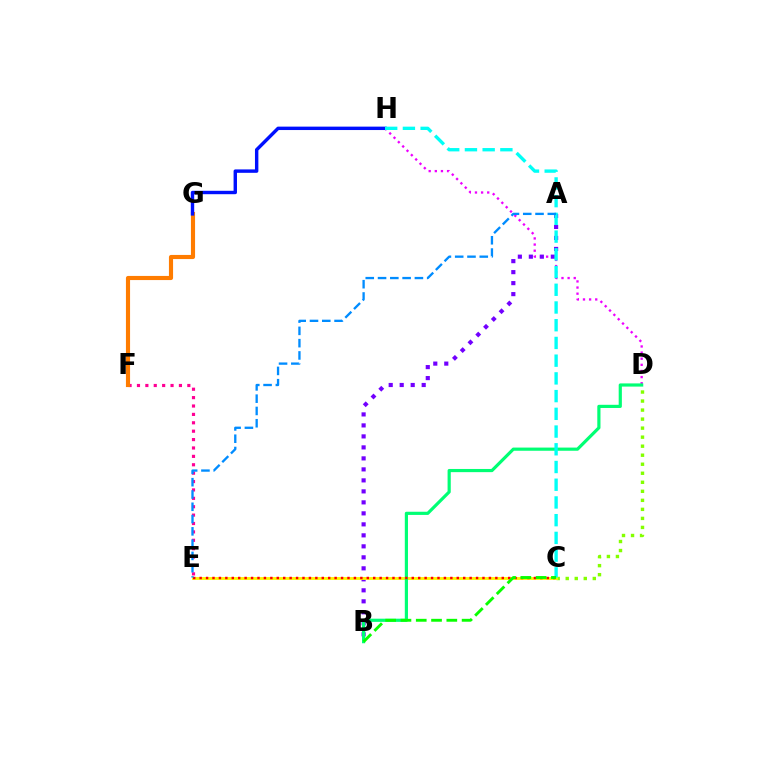{('D', 'H'): [{'color': '#ee00ff', 'line_style': 'dotted', 'thickness': 1.66}], ('E', 'F'): [{'color': '#ff0094', 'line_style': 'dotted', 'thickness': 2.28}], ('C', 'D'): [{'color': '#84ff00', 'line_style': 'dotted', 'thickness': 2.45}], ('A', 'B'): [{'color': '#7200ff', 'line_style': 'dotted', 'thickness': 2.99}], ('F', 'G'): [{'color': '#ff7c00', 'line_style': 'solid', 'thickness': 2.98}], ('C', 'E'): [{'color': '#fcf500', 'line_style': 'solid', 'thickness': 2.05}, {'color': '#ff0000', 'line_style': 'dotted', 'thickness': 1.75}], ('B', 'D'): [{'color': '#00ff74', 'line_style': 'solid', 'thickness': 2.29}], ('G', 'H'): [{'color': '#0010ff', 'line_style': 'solid', 'thickness': 2.45}], ('C', 'H'): [{'color': '#00fff6', 'line_style': 'dashed', 'thickness': 2.41}], ('B', 'C'): [{'color': '#08ff00', 'line_style': 'dashed', 'thickness': 2.08}], ('A', 'E'): [{'color': '#008cff', 'line_style': 'dashed', 'thickness': 1.67}]}